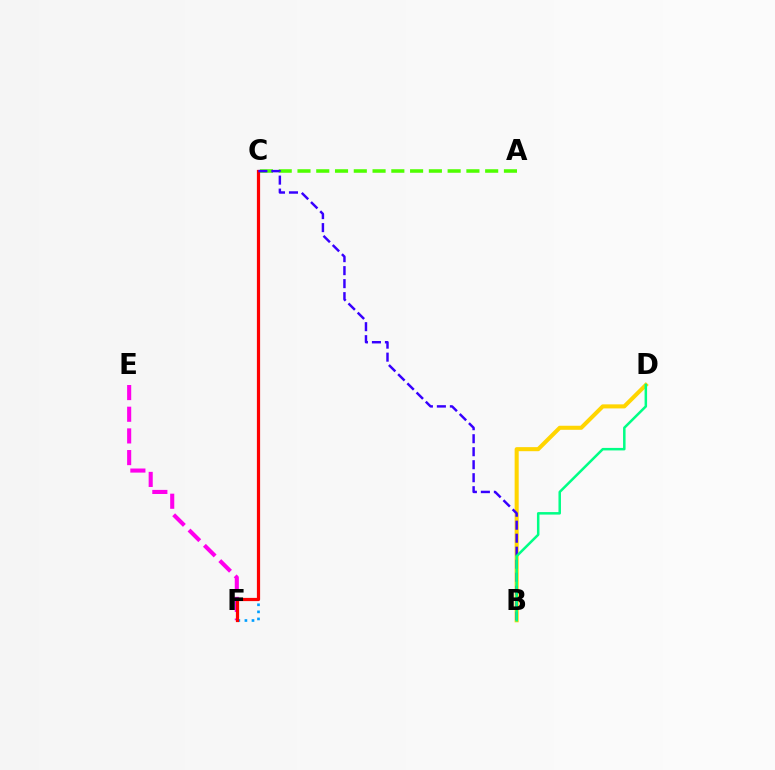{('B', 'D'): [{'color': '#ffd500', 'line_style': 'solid', 'thickness': 2.92}, {'color': '#00ff86', 'line_style': 'solid', 'thickness': 1.81}], ('C', 'F'): [{'color': '#009eff', 'line_style': 'dotted', 'thickness': 1.92}, {'color': '#ff0000', 'line_style': 'solid', 'thickness': 2.31}], ('E', 'F'): [{'color': '#ff00ed', 'line_style': 'dashed', 'thickness': 2.94}], ('A', 'C'): [{'color': '#4fff00', 'line_style': 'dashed', 'thickness': 2.55}], ('B', 'C'): [{'color': '#3700ff', 'line_style': 'dashed', 'thickness': 1.77}]}